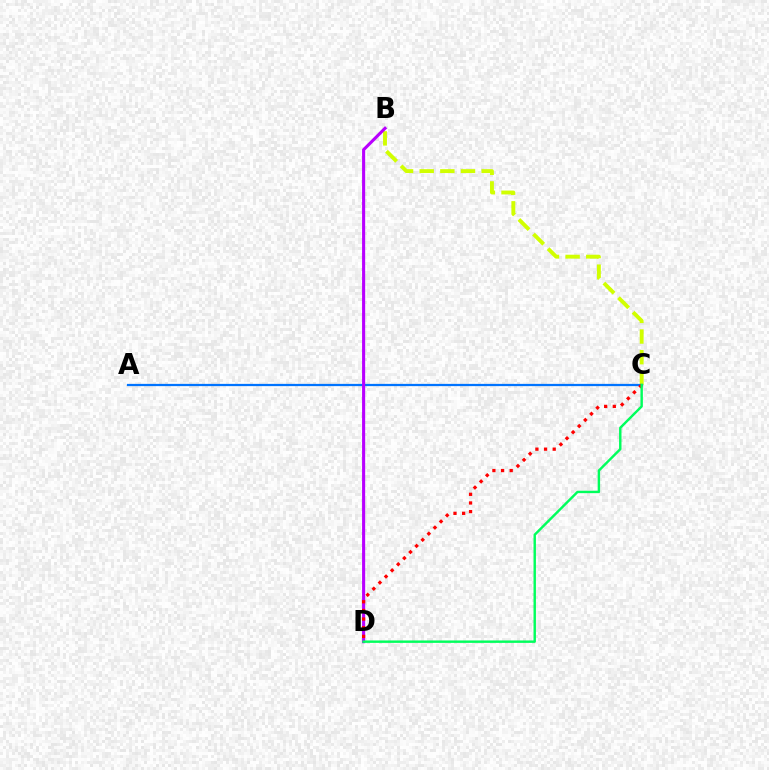{('B', 'C'): [{'color': '#d1ff00', 'line_style': 'dashed', 'thickness': 2.8}], ('A', 'C'): [{'color': '#0074ff', 'line_style': 'solid', 'thickness': 1.62}], ('B', 'D'): [{'color': '#b900ff', 'line_style': 'solid', 'thickness': 2.22}], ('C', 'D'): [{'color': '#ff0000', 'line_style': 'dotted', 'thickness': 2.35}, {'color': '#00ff5c', 'line_style': 'solid', 'thickness': 1.75}]}